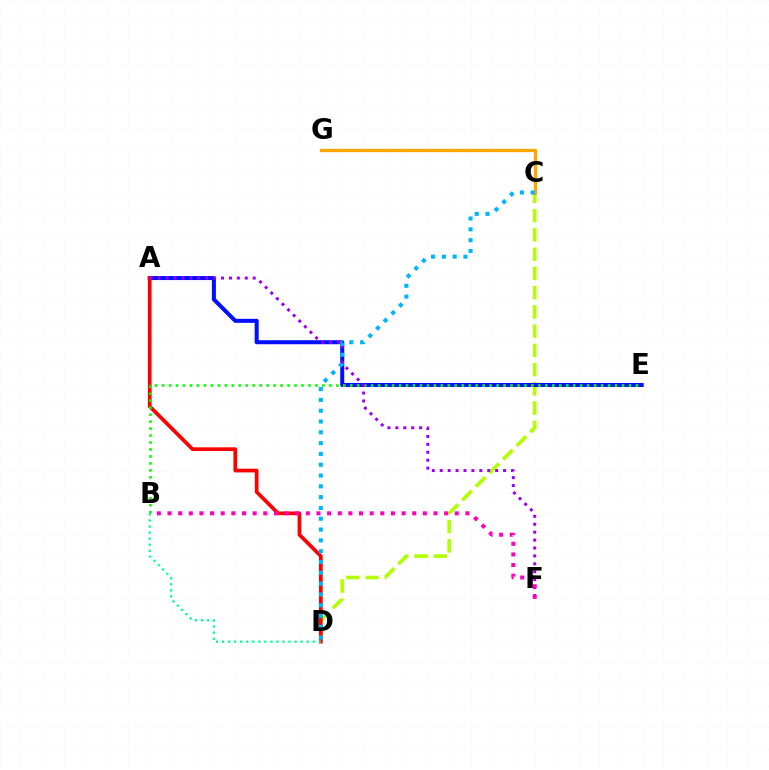{('C', 'D'): [{'color': '#b3ff00', 'line_style': 'dashed', 'thickness': 2.61}, {'color': '#00b5ff', 'line_style': 'dotted', 'thickness': 2.94}], ('C', 'G'): [{'color': '#ffa500', 'line_style': 'solid', 'thickness': 2.38}], ('A', 'E'): [{'color': '#0010ff', 'line_style': 'solid', 'thickness': 2.89}], ('A', 'D'): [{'color': '#ff0000', 'line_style': 'solid', 'thickness': 2.67}], ('B', 'E'): [{'color': '#08ff00', 'line_style': 'dotted', 'thickness': 1.89}], ('A', 'F'): [{'color': '#9b00ff', 'line_style': 'dotted', 'thickness': 2.15}], ('B', 'F'): [{'color': '#ff00bd', 'line_style': 'dotted', 'thickness': 2.89}], ('B', 'D'): [{'color': '#00ff9d', 'line_style': 'dotted', 'thickness': 1.64}]}